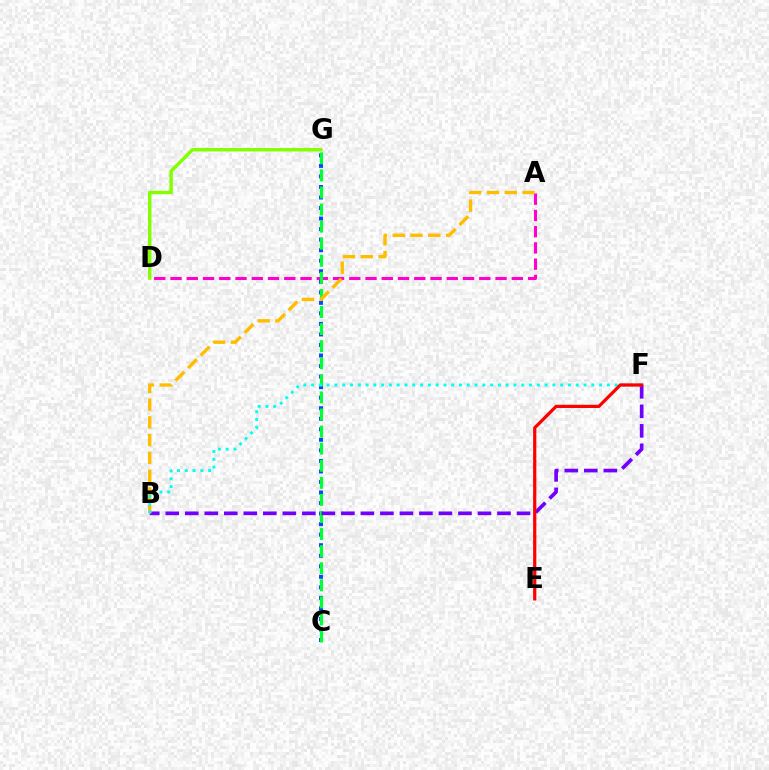{('D', 'G'): [{'color': '#84ff00', 'line_style': 'solid', 'thickness': 2.47}], ('A', 'D'): [{'color': '#ff00cf', 'line_style': 'dashed', 'thickness': 2.21}], ('C', 'G'): [{'color': '#004bff', 'line_style': 'dotted', 'thickness': 2.86}, {'color': '#00ff39', 'line_style': 'dashed', 'thickness': 2.32}], ('B', 'F'): [{'color': '#7200ff', 'line_style': 'dashed', 'thickness': 2.65}, {'color': '#00fff6', 'line_style': 'dotted', 'thickness': 2.11}], ('A', 'B'): [{'color': '#ffbd00', 'line_style': 'dashed', 'thickness': 2.42}], ('E', 'F'): [{'color': '#ff0000', 'line_style': 'solid', 'thickness': 2.32}]}